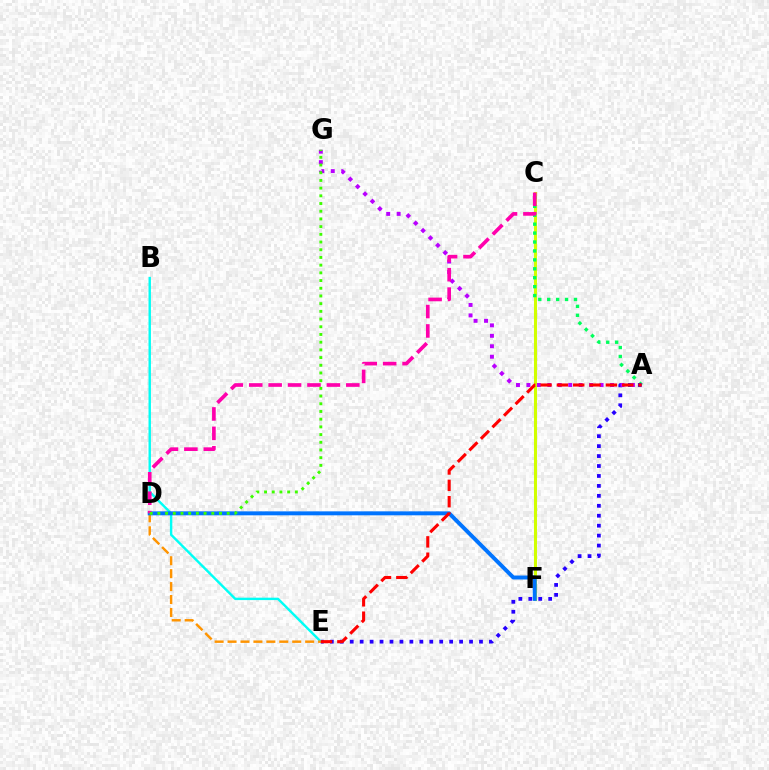{('C', 'F'): [{'color': '#d1ff00', 'line_style': 'solid', 'thickness': 2.2}], ('A', 'C'): [{'color': '#00ff5c', 'line_style': 'dotted', 'thickness': 2.43}], ('A', 'E'): [{'color': '#2500ff', 'line_style': 'dotted', 'thickness': 2.7}, {'color': '#ff0000', 'line_style': 'dashed', 'thickness': 2.22}], ('A', 'G'): [{'color': '#b900ff', 'line_style': 'dotted', 'thickness': 2.84}], ('B', 'E'): [{'color': '#00fff6', 'line_style': 'solid', 'thickness': 1.74}], ('D', 'E'): [{'color': '#ff9400', 'line_style': 'dashed', 'thickness': 1.76}], ('D', 'F'): [{'color': '#0074ff', 'line_style': 'solid', 'thickness': 2.85}], ('C', 'D'): [{'color': '#ff00ac', 'line_style': 'dashed', 'thickness': 2.64}], ('D', 'G'): [{'color': '#3dff00', 'line_style': 'dotted', 'thickness': 2.09}]}